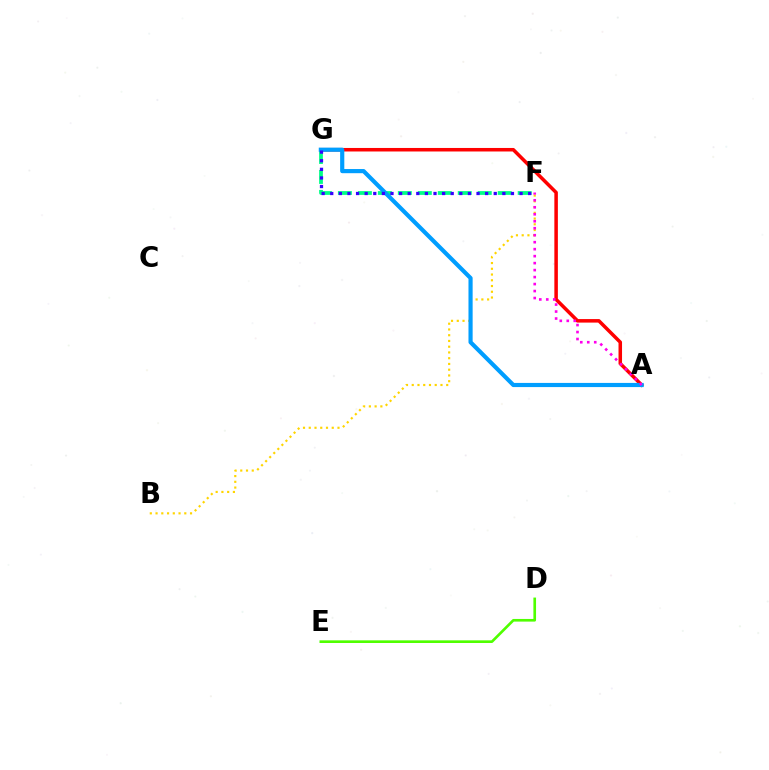{('A', 'G'): [{'color': '#ff0000', 'line_style': 'solid', 'thickness': 2.54}, {'color': '#009eff', 'line_style': 'solid', 'thickness': 3.0}], ('B', 'F'): [{'color': '#ffd500', 'line_style': 'dotted', 'thickness': 1.56}], ('D', 'E'): [{'color': '#4fff00', 'line_style': 'solid', 'thickness': 1.91}], ('F', 'G'): [{'color': '#00ff86', 'line_style': 'dashed', 'thickness': 2.71}, {'color': '#3700ff', 'line_style': 'dotted', 'thickness': 2.34}], ('A', 'F'): [{'color': '#ff00ed', 'line_style': 'dotted', 'thickness': 1.9}]}